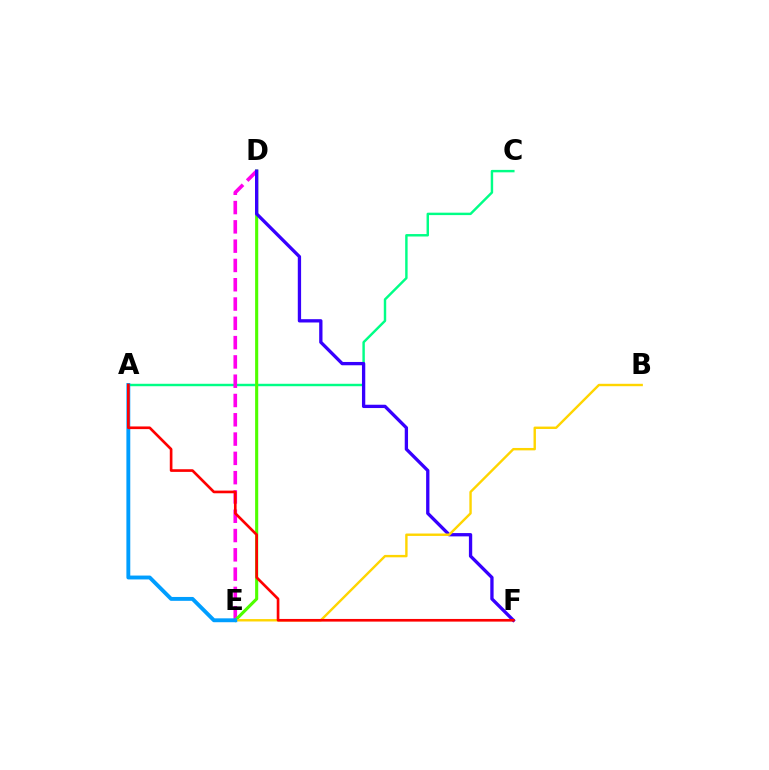{('A', 'C'): [{'color': '#00ff86', 'line_style': 'solid', 'thickness': 1.75}], ('D', 'E'): [{'color': '#ff00ed', 'line_style': 'dashed', 'thickness': 2.62}, {'color': '#4fff00', 'line_style': 'solid', 'thickness': 2.24}], ('D', 'F'): [{'color': '#3700ff', 'line_style': 'solid', 'thickness': 2.38}], ('B', 'E'): [{'color': '#ffd500', 'line_style': 'solid', 'thickness': 1.73}], ('A', 'E'): [{'color': '#009eff', 'line_style': 'solid', 'thickness': 2.79}], ('A', 'F'): [{'color': '#ff0000', 'line_style': 'solid', 'thickness': 1.92}]}